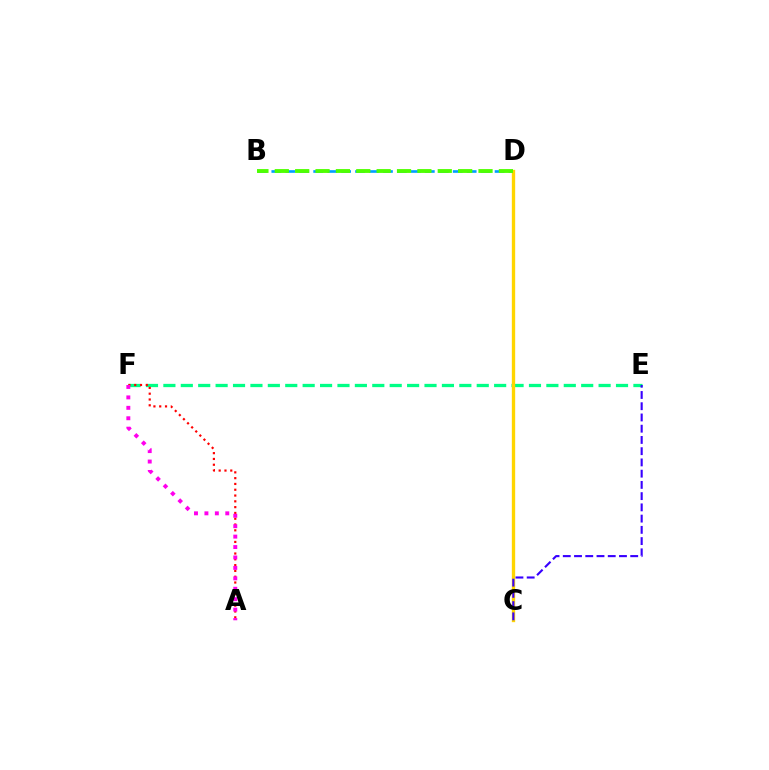{('E', 'F'): [{'color': '#00ff86', 'line_style': 'dashed', 'thickness': 2.36}], ('B', 'D'): [{'color': '#009eff', 'line_style': 'dashed', 'thickness': 1.9}, {'color': '#4fff00', 'line_style': 'dashed', 'thickness': 2.77}], ('C', 'D'): [{'color': '#ffd500', 'line_style': 'solid', 'thickness': 2.4}], ('A', 'F'): [{'color': '#ff0000', 'line_style': 'dotted', 'thickness': 1.58}, {'color': '#ff00ed', 'line_style': 'dotted', 'thickness': 2.83}], ('C', 'E'): [{'color': '#3700ff', 'line_style': 'dashed', 'thickness': 1.53}]}